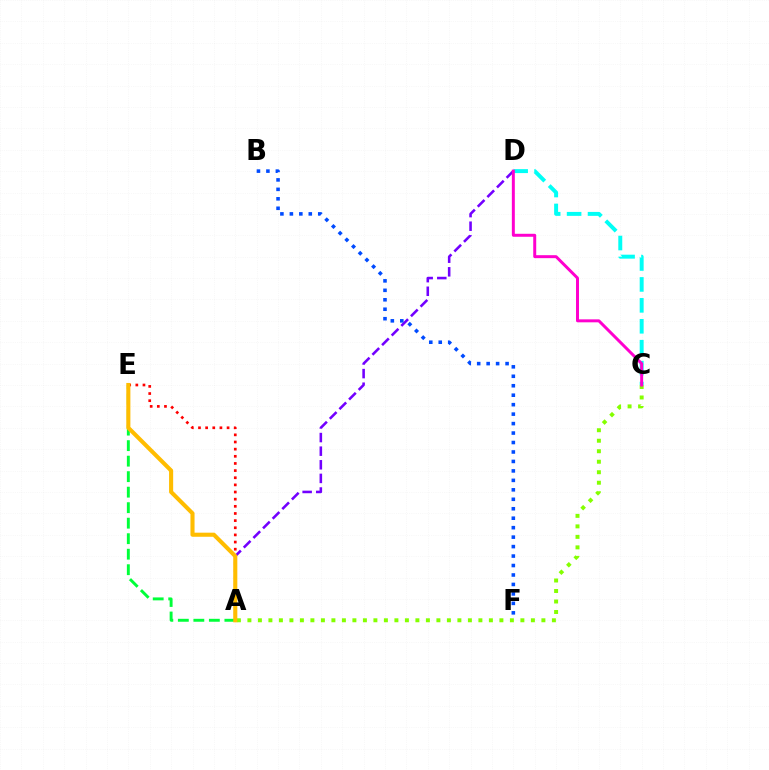{('C', 'D'): [{'color': '#00fff6', 'line_style': 'dashed', 'thickness': 2.84}, {'color': '#ff00cf', 'line_style': 'solid', 'thickness': 2.14}], ('A', 'D'): [{'color': '#7200ff', 'line_style': 'dashed', 'thickness': 1.85}], ('A', 'C'): [{'color': '#84ff00', 'line_style': 'dotted', 'thickness': 2.85}], ('A', 'E'): [{'color': '#ff0000', 'line_style': 'dotted', 'thickness': 1.94}, {'color': '#00ff39', 'line_style': 'dashed', 'thickness': 2.11}, {'color': '#ffbd00', 'line_style': 'solid', 'thickness': 2.95}], ('B', 'F'): [{'color': '#004bff', 'line_style': 'dotted', 'thickness': 2.57}]}